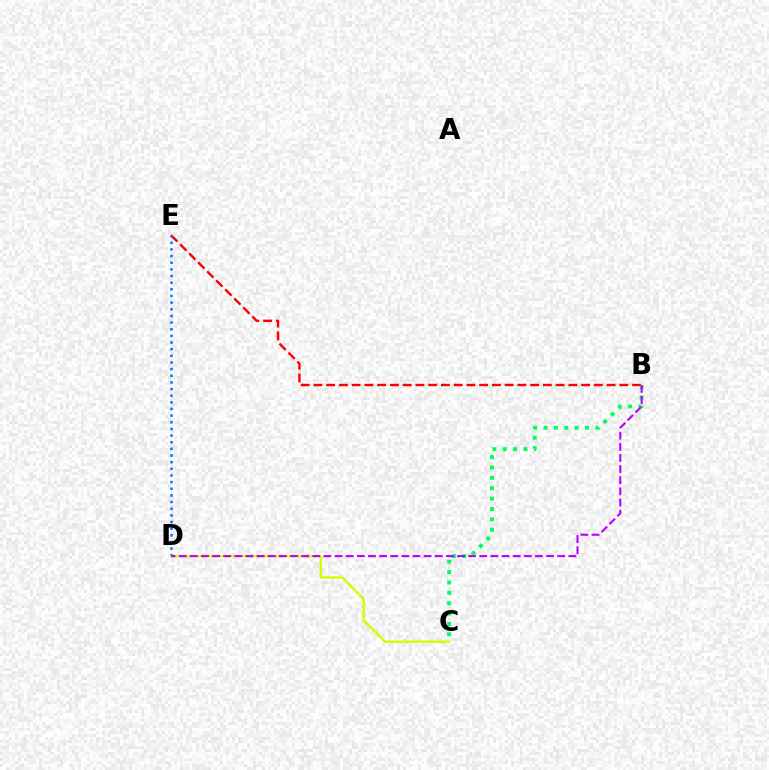{('B', 'E'): [{'color': '#ff0000', 'line_style': 'dashed', 'thickness': 1.73}], ('D', 'E'): [{'color': '#0074ff', 'line_style': 'dotted', 'thickness': 1.81}], ('B', 'C'): [{'color': '#00ff5c', 'line_style': 'dotted', 'thickness': 2.82}], ('C', 'D'): [{'color': '#d1ff00', 'line_style': 'solid', 'thickness': 1.7}], ('B', 'D'): [{'color': '#b900ff', 'line_style': 'dashed', 'thickness': 1.51}]}